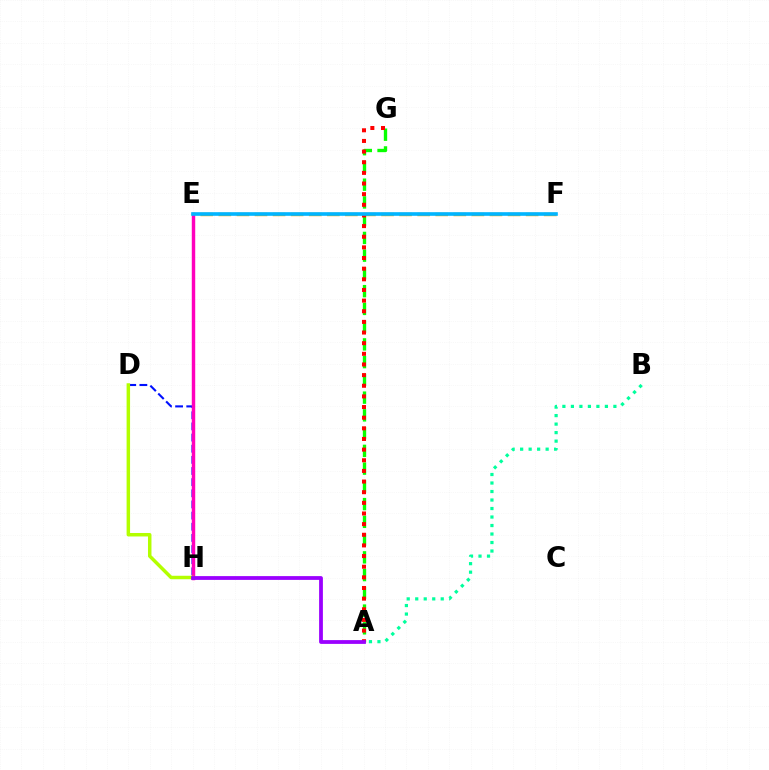{('A', 'B'): [{'color': '#00ff9d', 'line_style': 'dotted', 'thickness': 2.31}], ('E', 'F'): [{'color': '#ffa500', 'line_style': 'dashed', 'thickness': 2.46}, {'color': '#00b5ff', 'line_style': 'solid', 'thickness': 2.61}], ('D', 'H'): [{'color': '#0010ff', 'line_style': 'dashed', 'thickness': 1.51}, {'color': '#b3ff00', 'line_style': 'solid', 'thickness': 2.5}], ('A', 'G'): [{'color': '#08ff00', 'line_style': 'dashed', 'thickness': 2.41}, {'color': '#ff0000', 'line_style': 'dotted', 'thickness': 2.89}], ('E', 'H'): [{'color': '#ff00bd', 'line_style': 'solid', 'thickness': 2.47}], ('A', 'H'): [{'color': '#9b00ff', 'line_style': 'solid', 'thickness': 2.72}]}